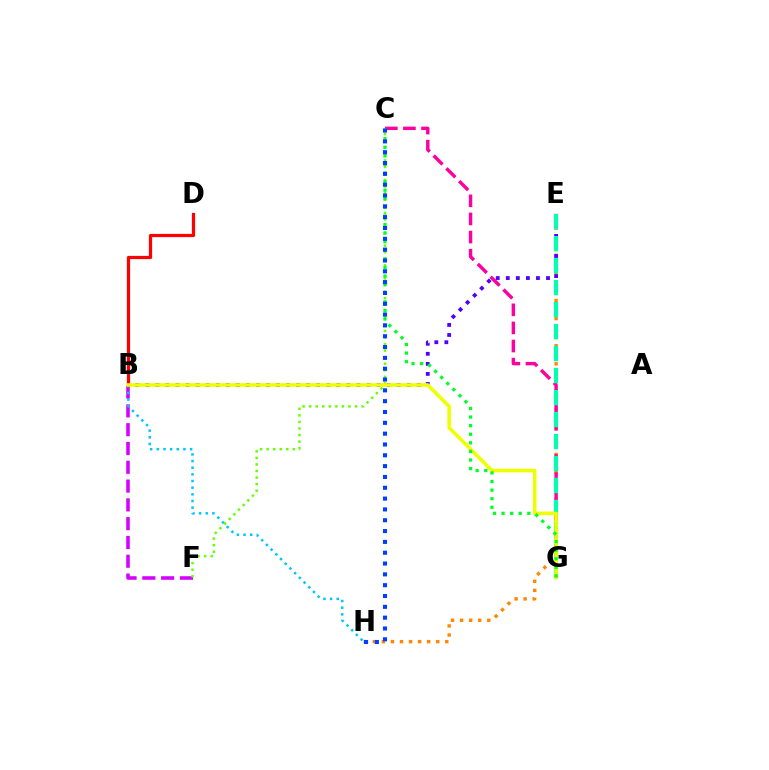{('E', 'H'): [{'color': '#ff8800', 'line_style': 'dotted', 'thickness': 2.46}], ('B', 'F'): [{'color': '#d600ff', 'line_style': 'dashed', 'thickness': 2.55}], ('C', 'G'): [{'color': '#ff00a0', 'line_style': 'dashed', 'thickness': 2.46}, {'color': '#00ff27', 'line_style': 'dotted', 'thickness': 2.33}], ('B', 'E'): [{'color': '#4f00ff', 'line_style': 'dotted', 'thickness': 2.73}], ('B', 'H'): [{'color': '#00c7ff', 'line_style': 'dotted', 'thickness': 1.81}], ('C', 'F'): [{'color': '#66ff00', 'line_style': 'dotted', 'thickness': 1.78}], ('B', 'D'): [{'color': '#ff0000', 'line_style': 'solid', 'thickness': 2.32}], ('E', 'G'): [{'color': '#00ffaf', 'line_style': 'dashed', 'thickness': 2.99}], ('B', 'G'): [{'color': '#eeff00', 'line_style': 'solid', 'thickness': 2.58}], ('C', 'H'): [{'color': '#003fff', 'line_style': 'dotted', 'thickness': 2.94}]}